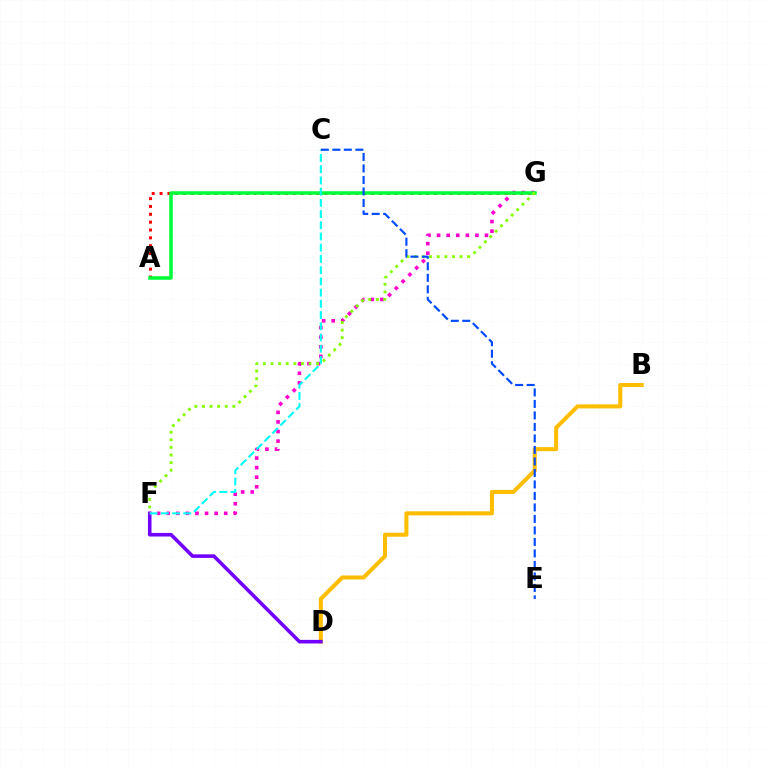{('B', 'D'): [{'color': '#ffbd00', 'line_style': 'solid', 'thickness': 2.92}], ('D', 'F'): [{'color': '#7200ff', 'line_style': 'solid', 'thickness': 2.58}], ('F', 'G'): [{'color': '#ff00cf', 'line_style': 'dotted', 'thickness': 2.6}, {'color': '#84ff00', 'line_style': 'dotted', 'thickness': 2.07}], ('A', 'G'): [{'color': '#ff0000', 'line_style': 'dotted', 'thickness': 2.13}, {'color': '#00ff39', 'line_style': 'solid', 'thickness': 2.53}], ('C', 'F'): [{'color': '#00fff6', 'line_style': 'dashed', 'thickness': 1.52}], ('C', 'E'): [{'color': '#004bff', 'line_style': 'dashed', 'thickness': 1.56}]}